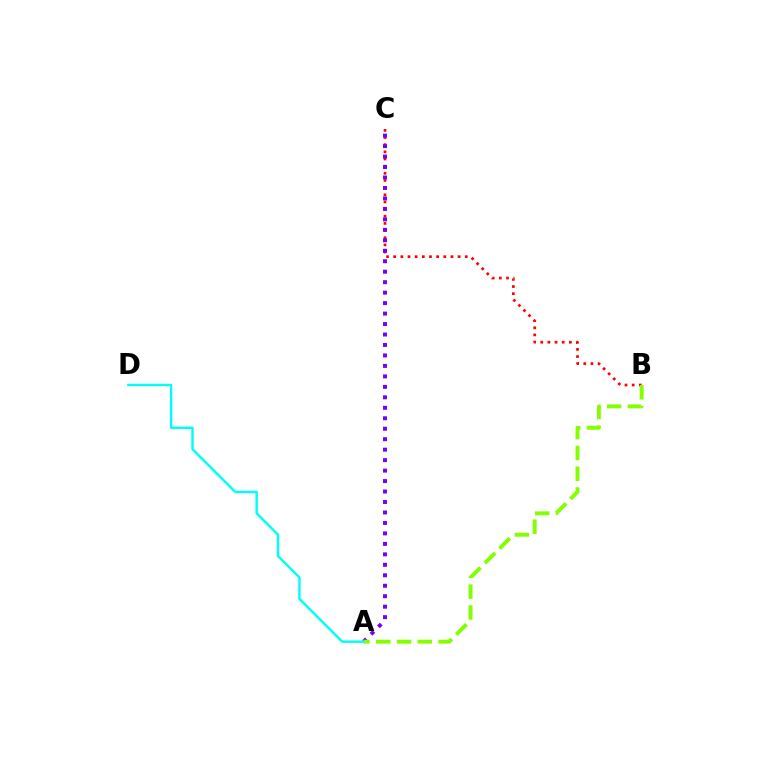{('B', 'C'): [{'color': '#ff0000', 'line_style': 'dotted', 'thickness': 1.94}], ('A', 'C'): [{'color': '#7200ff', 'line_style': 'dotted', 'thickness': 2.84}], ('A', 'B'): [{'color': '#84ff00', 'line_style': 'dashed', 'thickness': 2.83}], ('A', 'D'): [{'color': '#00fff6', 'line_style': 'solid', 'thickness': 1.75}]}